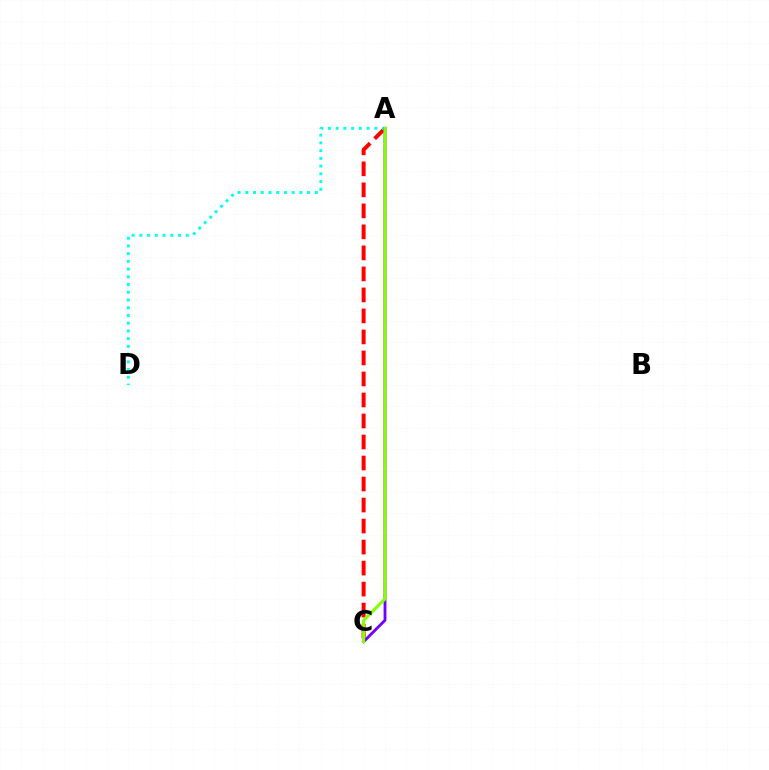{('A', 'C'): [{'color': '#ff0000', 'line_style': 'dashed', 'thickness': 2.85}, {'color': '#7200ff', 'line_style': 'solid', 'thickness': 2.05}, {'color': '#84ff00', 'line_style': 'solid', 'thickness': 2.22}], ('A', 'D'): [{'color': '#00fff6', 'line_style': 'dotted', 'thickness': 2.1}]}